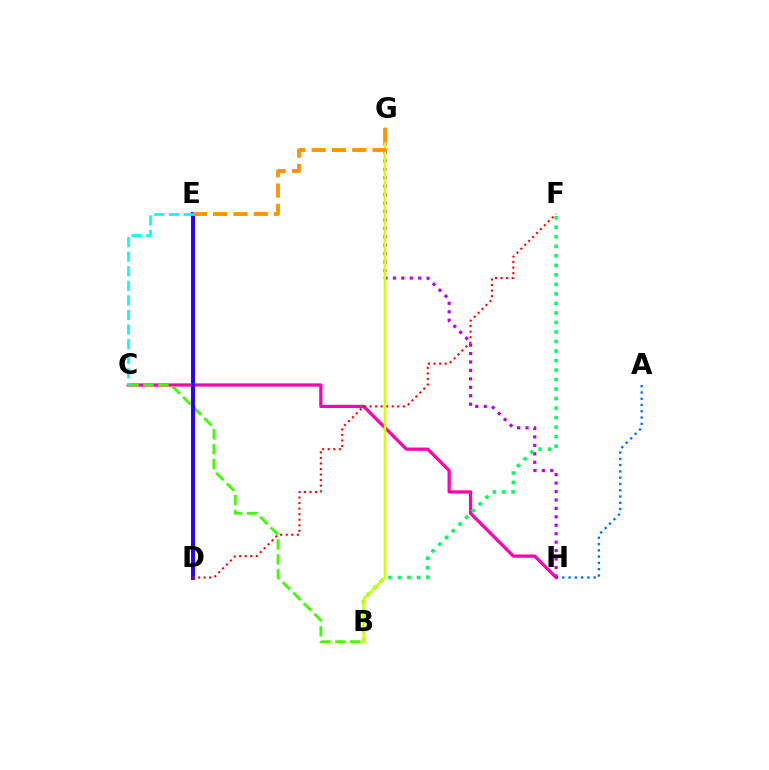{('A', 'H'): [{'color': '#0074ff', 'line_style': 'dotted', 'thickness': 1.7}], ('C', 'H'): [{'color': '#ff00ac', 'line_style': 'solid', 'thickness': 2.33}], ('B', 'C'): [{'color': '#3dff00', 'line_style': 'dashed', 'thickness': 2.03}], ('D', 'E'): [{'color': '#2500ff', 'line_style': 'solid', 'thickness': 2.83}], ('G', 'H'): [{'color': '#b900ff', 'line_style': 'dotted', 'thickness': 2.29}], ('D', 'F'): [{'color': '#ff0000', 'line_style': 'dotted', 'thickness': 1.51}], ('C', 'E'): [{'color': '#00fff6', 'line_style': 'dashed', 'thickness': 1.98}], ('B', 'F'): [{'color': '#00ff5c', 'line_style': 'dotted', 'thickness': 2.59}], ('B', 'G'): [{'color': '#d1ff00', 'line_style': 'solid', 'thickness': 1.9}], ('E', 'G'): [{'color': '#ff9400', 'line_style': 'dashed', 'thickness': 2.76}]}